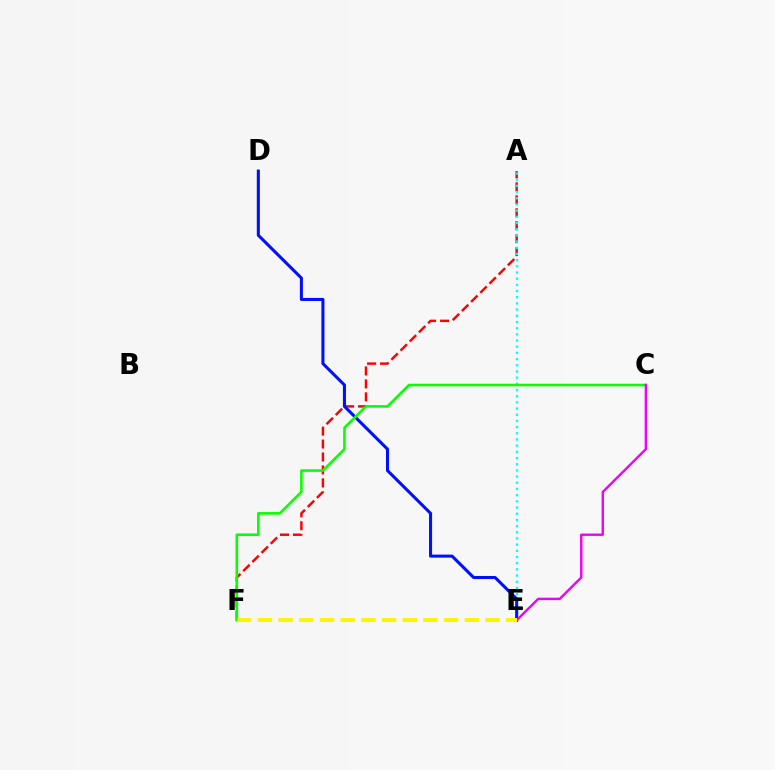{('A', 'F'): [{'color': '#ff0000', 'line_style': 'dashed', 'thickness': 1.76}], ('A', 'E'): [{'color': '#00fff6', 'line_style': 'dotted', 'thickness': 1.68}], ('D', 'E'): [{'color': '#0010ff', 'line_style': 'solid', 'thickness': 2.2}], ('C', 'F'): [{'color': '#08ff00', 'line_style': 'solid', 'thickness': 1.86}], ('C', 'E'): [{'color': '#ee00ff', 'line_style': 'solid', 'thickness': 1.73}], ('E', 'F'): [{'color': '#fcf500', 'line_style': 'dashed', 'thickness': 2.81}]}